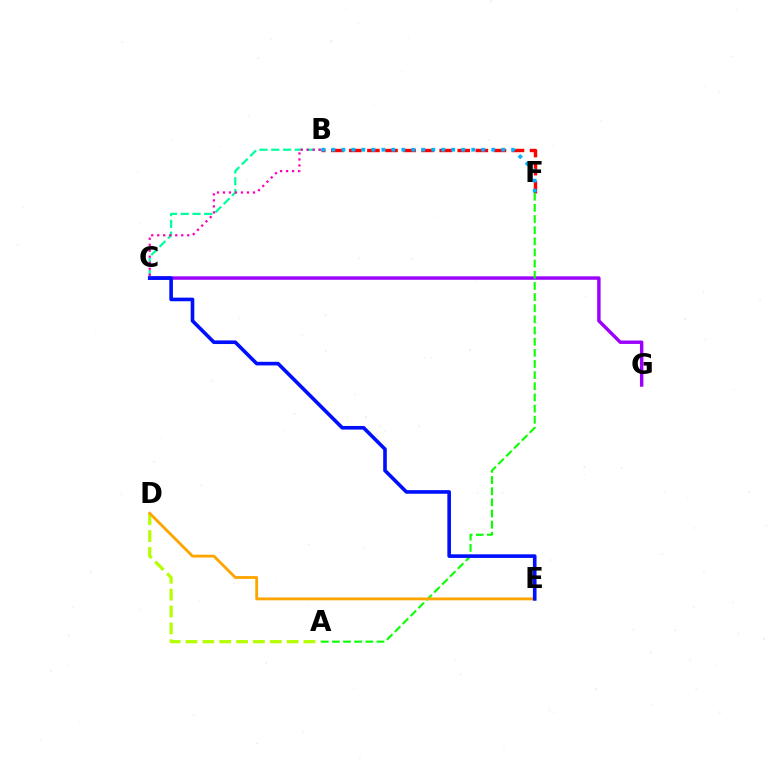{('B', 'F'): [{'color': '#ff0000', 'line_style': 'dashed', 'thickness': 2.45}, {'color': '#00b5ff', 'line_style': 'dotted', 'thickness': 2.71}], ('C', 'G'): [{'color': '#9b00ff', 'line_style': 'solid', 'thickness': 2.47}], ('A', 'D'): [{'color': '#b3ff00', 'line_style': 'dashed', 'thickness': 2.29}], ('B', 'C'): [{'color': '#00ff9d', 'line_style': 'dashed', 'thickness': 1.6}, {'color': '#ff00bd', 'line_style': 'dotted', 'thickness': 1.63}], ('A', 'F'): [{'color': '#08ff00', 'line_style': 'dashed', 'thickness': 1.51}], ('D', 'E'): [{'color': '#ffa500', 'line_style': 'solid', 'thickness': 2.04}], ('C', 'E'): [{'color': '#0010ff', 'line_style': 'solid', 'thickness': 2.61}]}